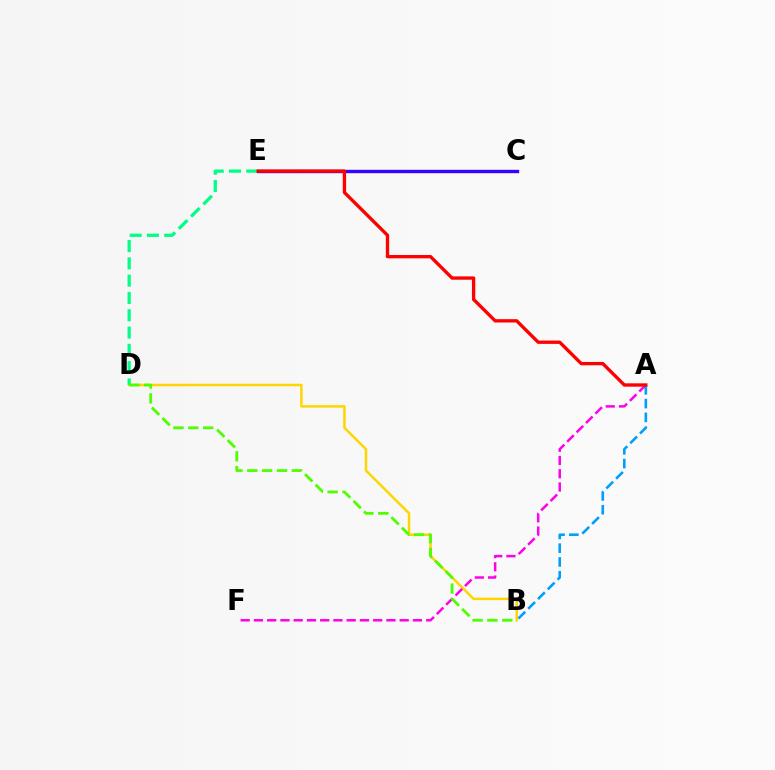{('B', 'D'): [{'color': '#ffd500', 'line_style': 'solid', 'thickness': 1.79}, {'color': '#4fff00', 'line_style': 'dashed', 'thickness': 2.02}], ('D', 'E'): [{'color': '#00ff86', 'line_style': 'dashed', 'thickness': 2.35}], ('A', 'F'): [{'color': '#ff00ed', 'line_style': 'dashed', 'thickness': 1.8}], ('A', 'B'): [{'color': '#009eff', 'line_style': 'dashed', 'thickness': 1.87}], ('C', 'E'): [{'color': '#3700ff', 'line_style': 'solid', 'thickness': 2.43}], ('A', 'E'): [{'color': '#ff0000', 'line_style': 'solid', 'thickness': 2.4}]}